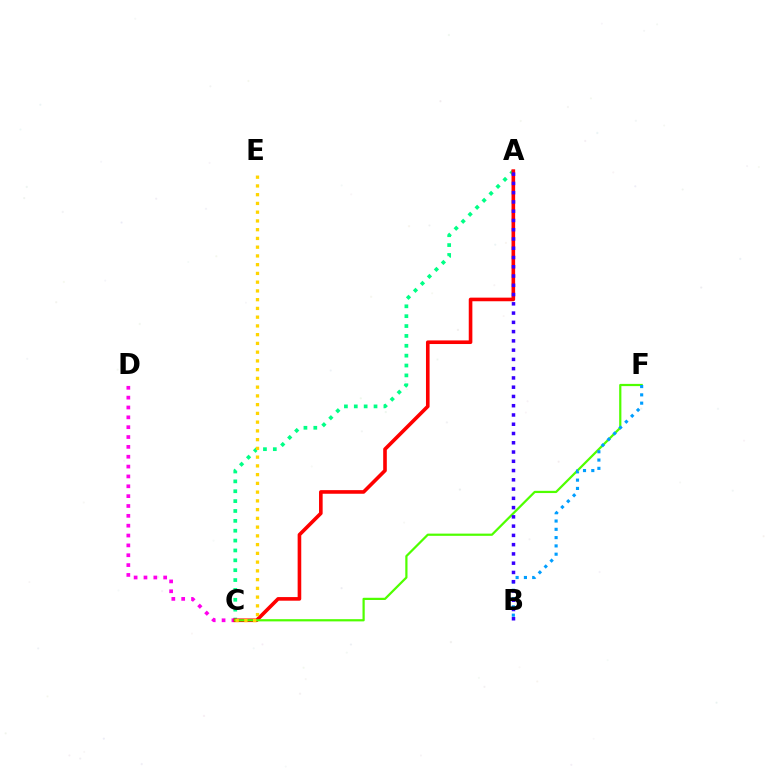{('A', 'C'): [{'color': '#00ff86', 'line_style': 'dotted', 'thickness': 2.68}, {'color': '#ff0000', 'line_style': 'solid', 'thickness': 2.61}], ('C', 'D'): [{'color': '#ff00ed', 'line_style': 'dotted', 'thickness': 2.68}], ('C', 'F'): [{'color': '#4fff00', 'line_style': 'solid', 'thickness': 1.6}], ('B', 'F'): [{'color': '#009eff', 'line_style': 'dotted', 'thickness': 2.25}], ('C', 'E'): [{'color': '#ffd500', 'line_style': 'dotted', 'thickness': 2.38}], ('A', 'B'): [{'color': '#3700ff', 'line_style': 'dotted', 'thickness': 2.52}]}